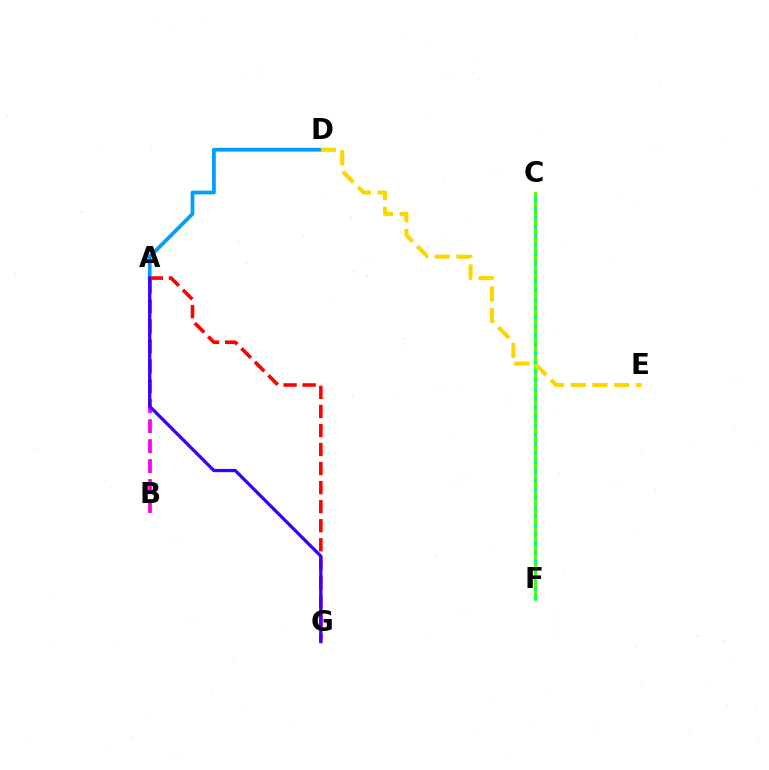{('A', 'B'): [{'color': '#ff00ed', 'line_style': 'dashed', 'thickness': 2.71}], ('A', 'G'): [{'color': '#ff0000', 'line_style': 'dashed', 'thickness': 2.59}, {'color': '#3700ff', 'line_style': 'solid', 'thickness': 2.36}], ('A', 'D'): [{'color': '#009eff', 'line_style': 'solid', 'thickness': 2.71}], ('C', 'F'): [{'color': '#4fff00', 'line_style': 'solid', 'thickness': 2.11}, {'color': '#00ff86', 'line_style': 'dotted', 'thickness': 2.46}], ('D', 'E'): [{'color': '#ffd500', 'line_style': 'dashed', 'thickness': 2.95}]}